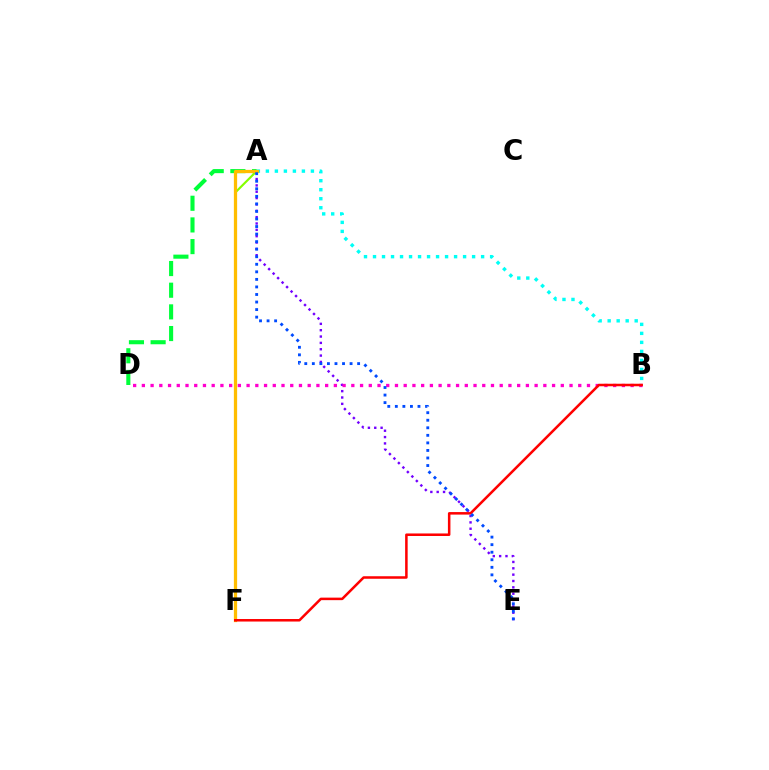{('A', 'F'): [{'color': '#84ff00', 'line_style': 'solid', 'thickness': 1.55}, {'color': '#ffbd00', 'line_style': 'solid', 'thickness': 2.35}], ('A', 'D'): [{'color': '#00ff39', 'line_style': 'dashed', 'thickness': 2.94}], ('A', 'B'): [{'color': '#00fff6', 'line_style': 'dotted', 'thickness': 2.45}], ('A', 'E'): [{'color': '#7200ff', 'line_style': 'dotted', 'thickness': 1.72}, {'color': '#004bff', 'line_style': 'dotted', 'thickness': 2.05}], ('B', 'D'): [{'color': '#ff00cf', 'line_style': 'dotted', 'thickness': 2.37}], ('B', 'F'): [{'color': '#ff0000', 'line_style': 'solid', 'thickness': 1.82}]}